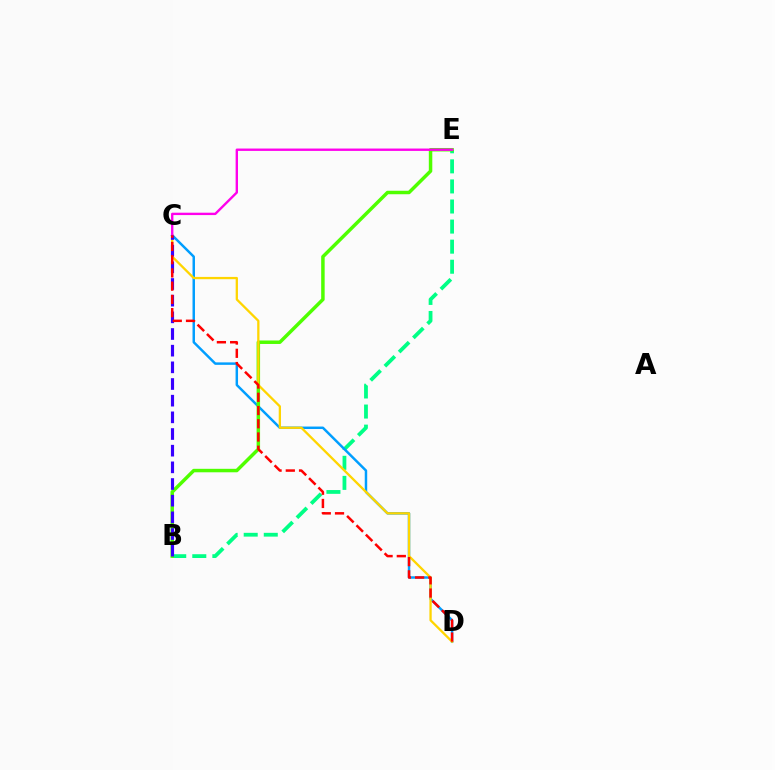{('B', 'E'): [{'color': '#00ff86', 'line_style': 'dashed', 'thickness': 2.73}, {'color': '#4fff00', 'line_style': 'solid', 'thickness': 2.5}], ('C', 'D'): [{'color': '#009eff', 'line_style': 'solid', 'thickness': 1.78}, {'color': '#ffd500', 'line_style': 'solid', 'thickness': 1.65}, {'color': '#ff0000', 'line_style': 'dashed', 'thickness': 1.8}], ('C', 'E'): [{'color': '#ff00ed', 'line_style': 'solid', 'thickness': 1.71}], ('B', 'C'): [{'color': '#3700ff', 'line_style': 'dashed', 'thickness': 2.26}]}